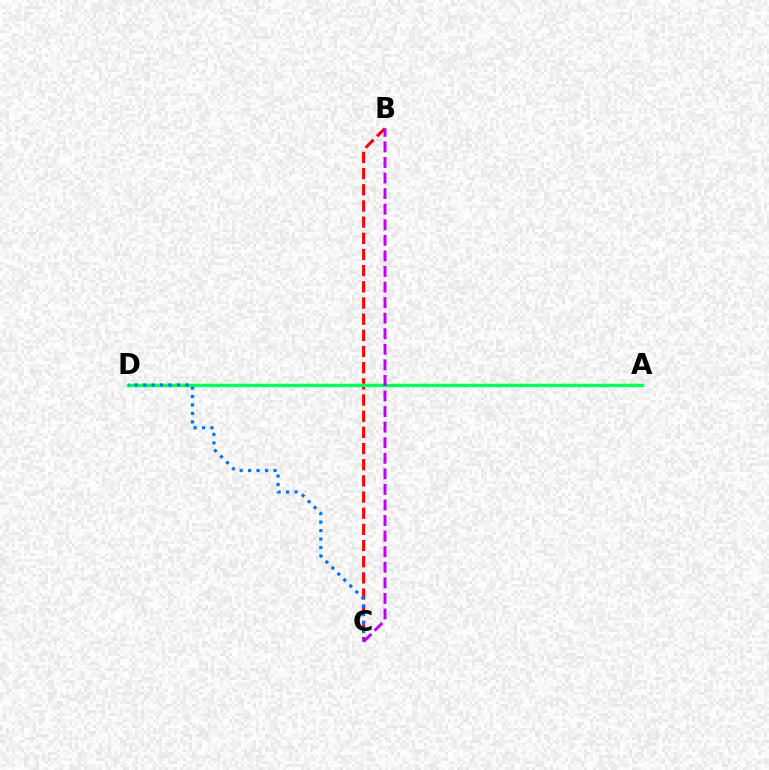{('B', 'C'): [{'color': '#ff0000', 'line_style': 'dashed', 'thickness': 2.2}, {'color': '#b900ff', 'line_style': 'dashed', 'thickness': 2.11}], ('A', 'D'): [{'color': '#d1ff00', 'line_style': 'dashed', 'thickness': 1.72}, {'color': '#00ff5c', 'line_style': 'solid', 'thickness': 2.47}], ('C', 'D'): [{'color': '#0074ff', 'line_style': 'dotted', 'thickness': 2.3}]}